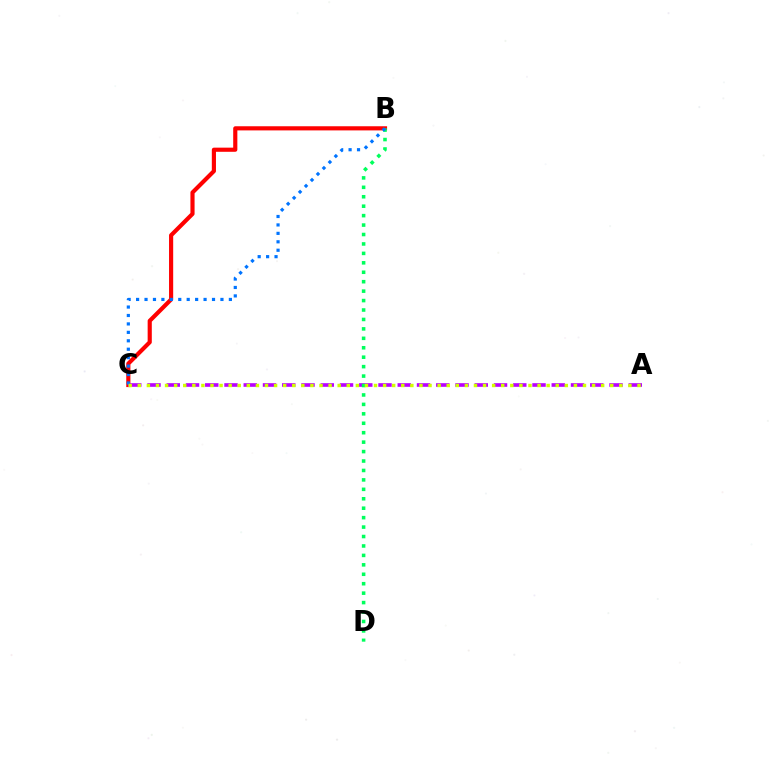{('B', 'C'): [{'color': '#ff0000', 'line_style': 'solid', 'thickness': 2.99}, {'color': '#0074ff', 'line_style': 'dotted', 'thickness': 2.29}], ('A', 'C'): [{'color': '#b900ff', 'line_style': 'dashed', 'thickness': 2.62}, {'color': '#d1ff00', 'line_style': 'dotted', 'thickness': 2.47}], ('B', 'D'): [{'color': '#00ff5c', 'line_style': 'dotted', 'thickness': 2.56}]}